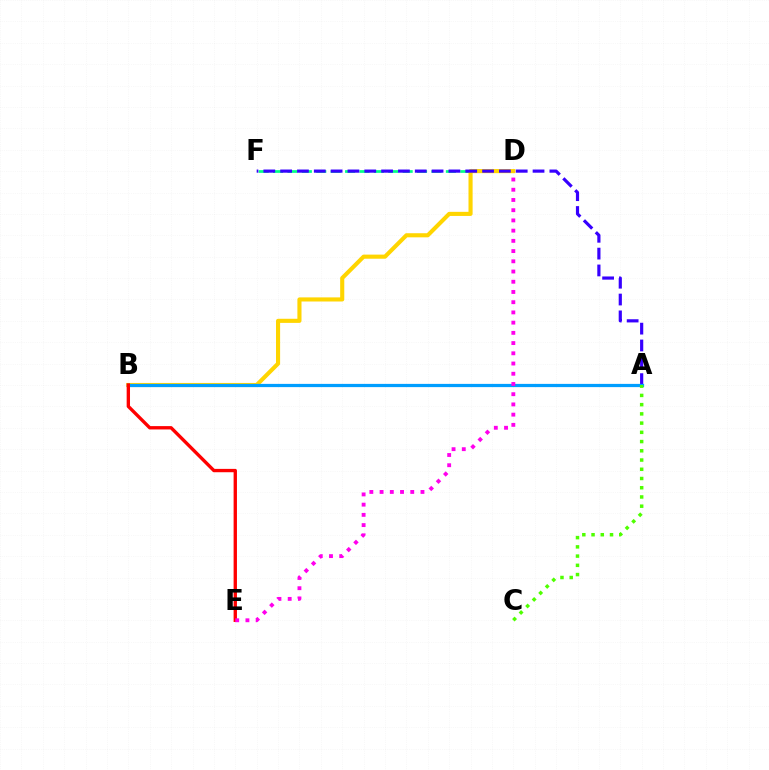{('D', 'F'): [{'color': '#00ff86', 'line_style': 'dashed', 'thickness': 1.96}], ('B', 'D'): [{'color': '#ffd500', 'line_style': 'solid', 'thickness': 2.96}], ('A', 'F'): [{'color': '#3700ff', 'line_style': 'dashed', 'thickness': 2.29}], ('A', 'B'): [{'color': '#009eff', 'line_style': 'solid', 'thickness': 2.32}], ('A', 'C'): [{'color': '#4fff00', 'line_style': 'dotted', 'thickness': 2.51}], ('B', 'E'): [{'color': '#ff0000', 'line_style': 'solid', 'thickness': 2.41}], ('D', 'E'): [{'color': '#ff00ed', 'line_style': 'dotted', 'thickness': 2.78}]}